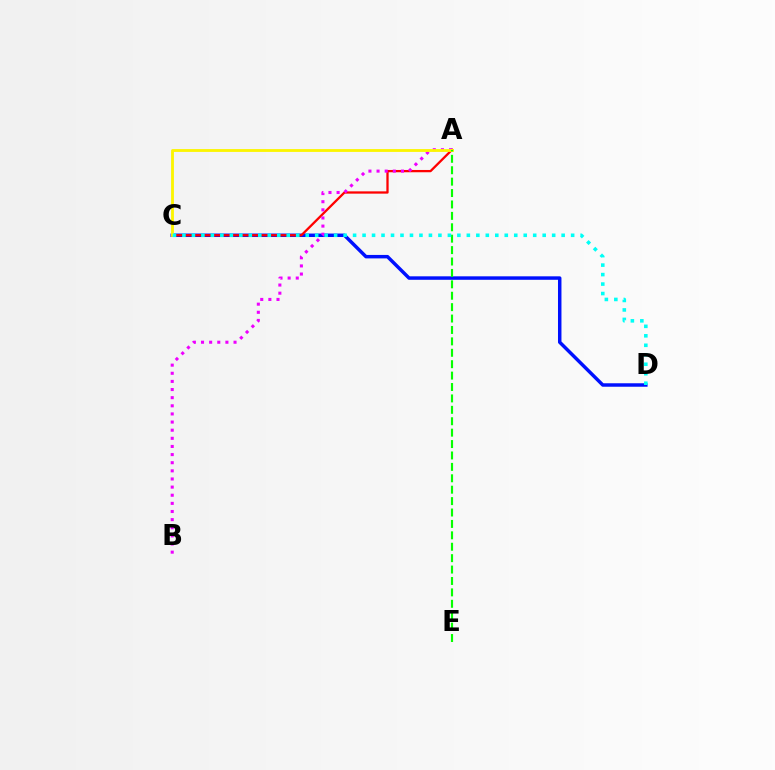{('C', 'D'): [{'color': '#0010ff', 'line_style': 'solid', 'thickness': 2.5}, {'color': '#00fff6', 'line_style': 'dotted', 'thickness': 2.58}], ('A', 'C'): [{'color': '#ff0000', 'line_style': 'solid', 'thickness': 1.65}, {'color': '#fcf500', 'line_style': 'solid', 'thickness': 2.04}], ('A', 'B'): [{'color': '#ee00ff', 'line_style': 'dotted', 'thickness': 2.21}], ('A', 'E'): [{'color': '#08ff00', 'line_style': 'dashed', 'thickness': 1.55}]}